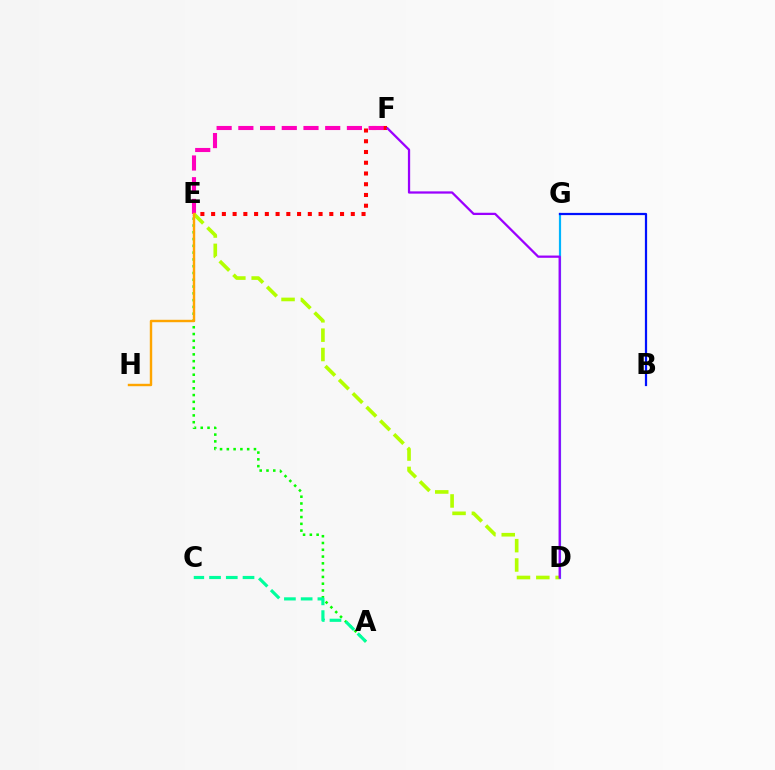{('E', 'F'): [{'color': '#ff0000', 'line_style': 'dotted', 'thickness': 2.92}, {'color': '#ff00bd', 'line_style': 'dashed', 'thickness': 2.95}], ('D', 'G'): [{'color': '#00b5ff', 'line_style': 'solid', 'thickness': 1.58}], ('A', 'E'): [{'color': '#08ff00', 'line_style': 'dotted', 'thickness': 1.84}], ('A', 'C'): [{'color': '#00ff9d', 'line_style': 'dashed', 'thickness': 2.27}], ('D', 'E'): [{'color': '#b3ff00', 'line_style': 'dashed', 'thickness': 2.63}], ('D', 'F'): [{'color': '#9b00ff', 'line_style': 'solid', 'thickness': 1.63}], ('E', 'H'): [{'color': '#ffa500', 'line_style': 'solid', 'thickness': 1.74}], ('B', 'G'): [{'color': '#0010ff', 'line_style': 'solid', 'thickness': 1.6}]}